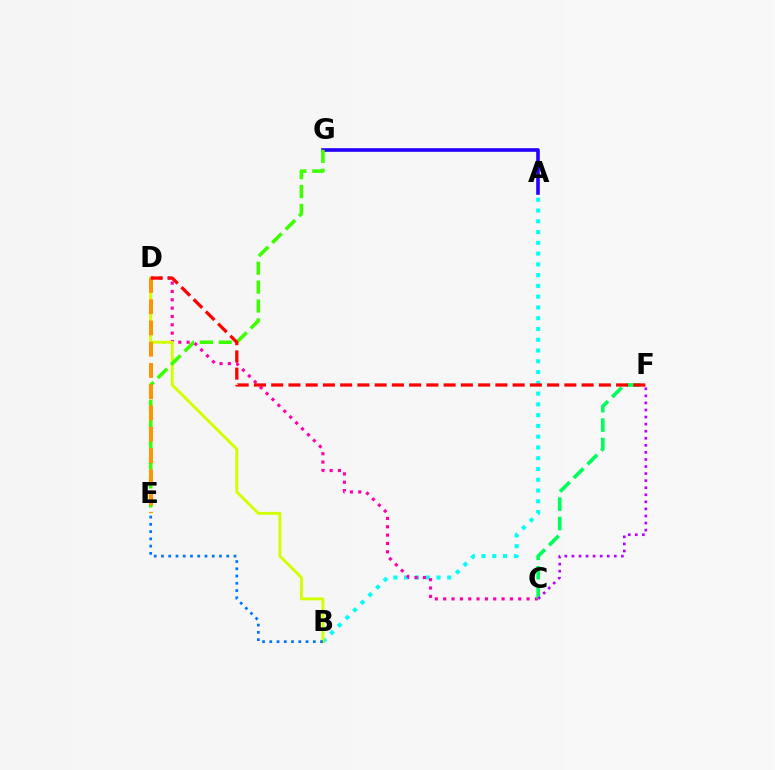{('A', 'B'): [{'color': '#00fff6', 'line_style': 'dotted', 'thickness': 2.93}], ('C', 'D'): [{'color': '#ff00ac', 'line_style': 'dotted', 'thickness': 2.27}], ('A', 'G'): [{'color': '#2500ff', 'line_style': 'solid', 'thickness': 2.6}], ('B', 'D'): [{'color': '#d1ff00', 'line_style': 'solid', 'thickness': 2.1}], ('B', 'E'): [{'color': '#0074ff', 'line_style': 'dotted', 'thickness': 1.97}], ('E', 'G'): [{'color': '#3dff00', 'line_style': 'dashed', 'thickness': 2.57}], ('D', 'E'): [{'color': '#ff9400', 'line_style': 'dashed', 'thickness': 2.89}], ('C', 'F'): [{'color': '#00ff5c', 'line_style': 'dashed', 'thickness': 2.63}, {'color': '#b900ff', 'line_style': 'dotted', 'thickness': 1.92}], ('D', 'F'): [{'color': '#ff0000', 'line_style': 'dashed', 'thickness': 2.34}]}